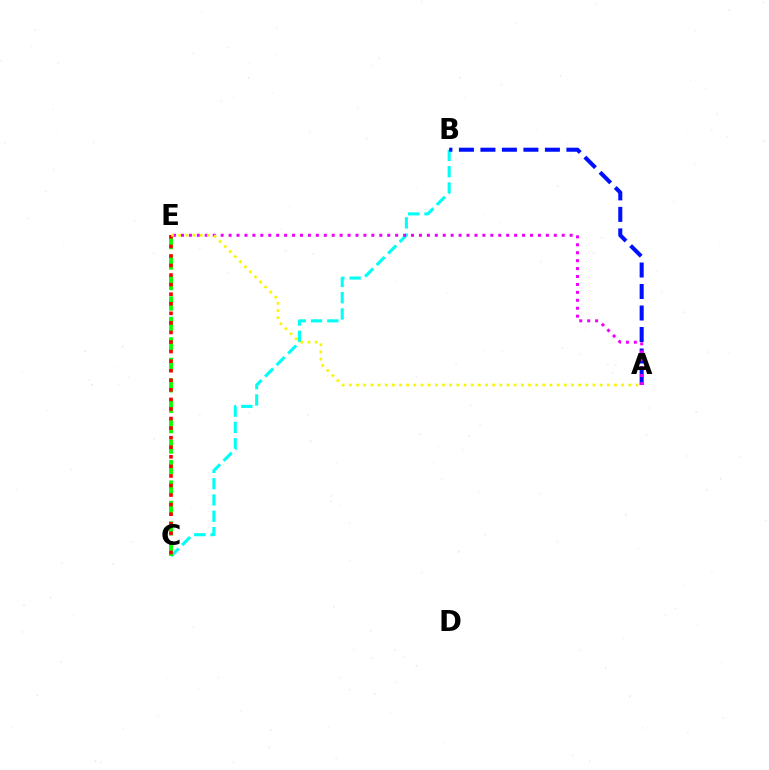{('B', 'C'): [{'color': '#00fff6', 'line_style': 'dashed', 'thickness': 2.21}], ('A', 'B'): [{'color': '#0010ff', 'line_style': 'dashed', 'thickness': 2.92}], ('C', 'E'): [{'color': '#08ff00', 'line_style': 'dashed', 'thickness': 2.78}, {'color': '#ff0000', 'line_style': 'dotted', 'thickness': 2.6}], ('A', 'E'): [{'color': '#ee00ff', 'line_style': 'dotted', 'thickness': 2.15}, {'color': '#fcf500', 'line_style': 'dotted', 'thickness': 1.95}]}